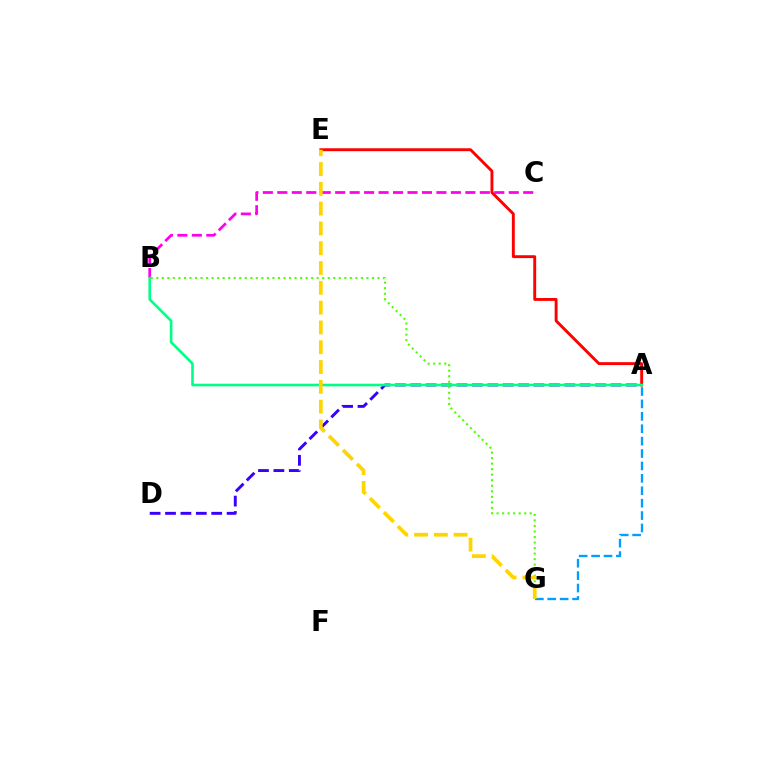{('B', 'C'): [{'color': '#ff00ed', 'line_style': 'dashed', 'thickness': 1.97}], ('A', 'G'): [{'color': '#009eff', 'line_style': 'dashed', 'thickness': 1.69}], ('A', 'E'): [{'color': '#ff0000', 'line_style': 'solid', 'thickness': 2.08}], ('A', 'D'): [{'color': '#3700ff', 'line_style': 'dashed', 'thickness': 2.09}], ('A', 'B'): [{'color': '#00ff86', 'line_style': 'solid', 'thickness': 1.88}], ('B', 'G'): [{'color': '#4fff00', 'line_style': 'dotted', 'thickness': 1.5}], ('E', 'G'): [{'color': '#ffd500', 'line_style': 'dashed', 'thickness': 2.69}]}